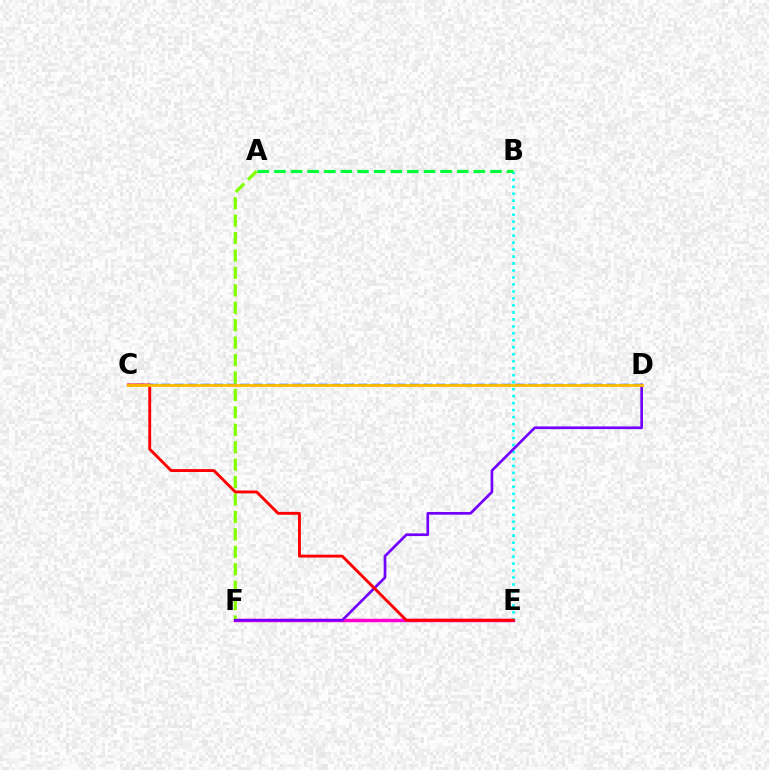{('E', 'F'): [{'color': '#ff00cf', 'line_style': 'solid', 'thickness': 2.5}], ('B', 'E'): [{'color': '#00fff6', 'line_style': 'dotted', 'thickness': 1.9}], ('A', 'F'): [{'color': '#84ff00', 'line_style': 'dashed', 'thickness': 2.37}], ('C', 'D'): [{'color': '#004bff', 'line_style': 'dashed', 'thickness': 1.78}, {'color': '#ffbd00', 'line_style': 'solid', 'thickness': 2.03}], ('D', 'F'): [{'color': '#7200ff', 'line_style': 'solid', 'thickness': 1.93}], ('C', 'E'): [{'color': '#ff0000', 'line_style': 'solid', 'thickness': 2.08}], ('A', 'B'): [{'color': '#00ff39', 'line_style': 'dashed', 'thickness': 2.26}]}